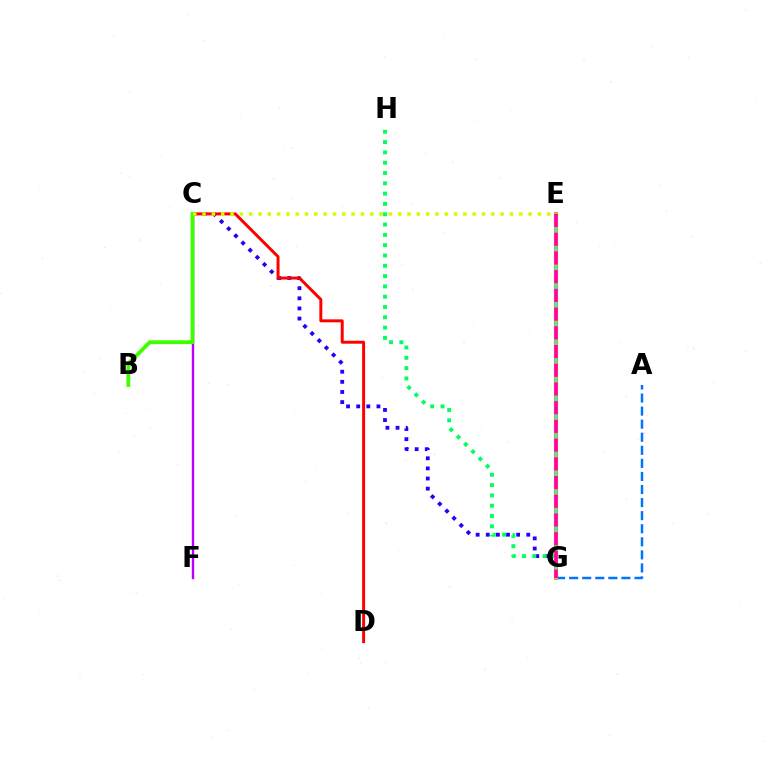{('C', 'G'): [{'color': '#2500ff', 'line_style': 'dotted', 'thickness': 2.75}], ('G', 'H'): [{'color': '#00ff5c', 'line_style': 'dotted', 'thickness': 2.8}], ('A', 'G'): [{'color': '#0074ff', 'line_style': 'dashed', 'thickness': 1.78}], ('E', 'G'): [{'color': '#ff9400', 'line_style': 'solid', 'thickness': 2.99}, {'color': '#00fff6', 'line_style': 'solid', 'thickness': 1.54}, {'color': '#ff00ac', 'line_style': 'dashed', 'thickness': 2.54}], ('C', 'F'): [{'color': '#b900ff', 'line_style': 'solid', 'thickness': 1.73}], ('C', 'D'): [{'color': '#ff0000', 'line_style': 'solid', 'thickness': 2.13}], ('B', 'C'): [{'color': '#3dff00', 'line_style': 'solid', 'thickness': 2.75}], ('C', 'E'): [{'color': '#d1ff00', 'line_style': 'dotted', 'thickness': 2.53}]}